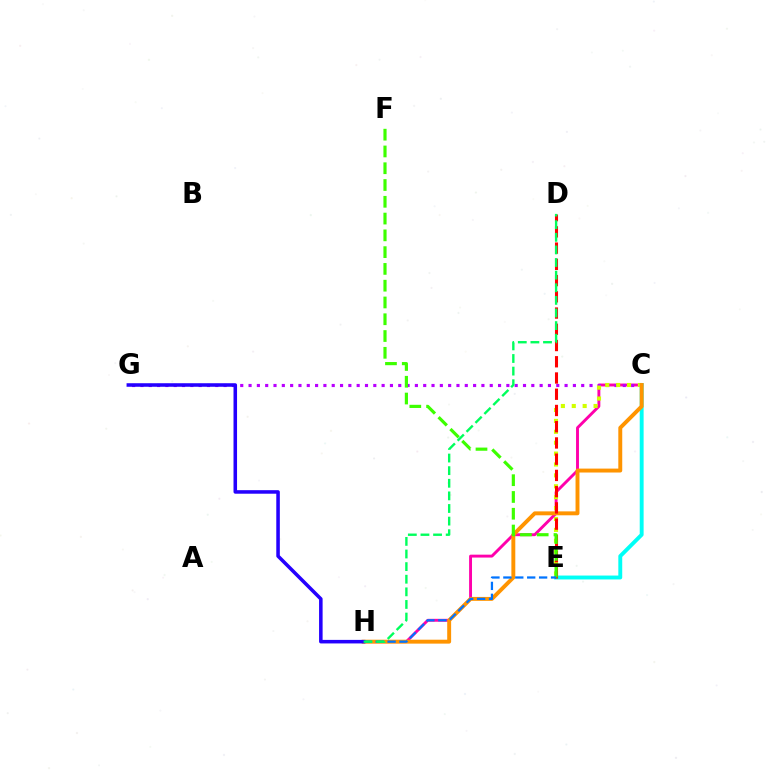{('C', 'H'): [{'color': '#ff00ac', 'line_style': 'solid', 'thickness': 2.09}, {'color': '#ff9400', 'line_style': 'solid', 'thickness': 2.82}], ('C', 'G'): [{'color': '#b900ff', 'line_style': 'dotted', 'thickness': 2.26}], ('C', 'E'): [{'color': '#d1ff00', 'line_style': 'dotted', 'thickness': 2.96}, {'color': '#00fff6', 'line_style': 'solid', 'thickness': 2.81}], ('D', 'E'): [{'color': '#ff0000', 'line_style': 'dashed', 'thickness': 2.21}], ('E', 'F'): [{'color': '#3dff00', 'line_style': 'dashed', 'thickness': 2.28}], ('E', 'H'): [{'color': '#0074ff', 'line_style': 'dashed', 'thickness': 1.62}], ('G', 'H'): [{'color': '#2500ff', 'line_style': 'solid', 'thickness': 2.55}], ('D', 'H'): [{'color': '#00ff5c', 'line_style': 'dashed', 'thickness': 1.71}]}